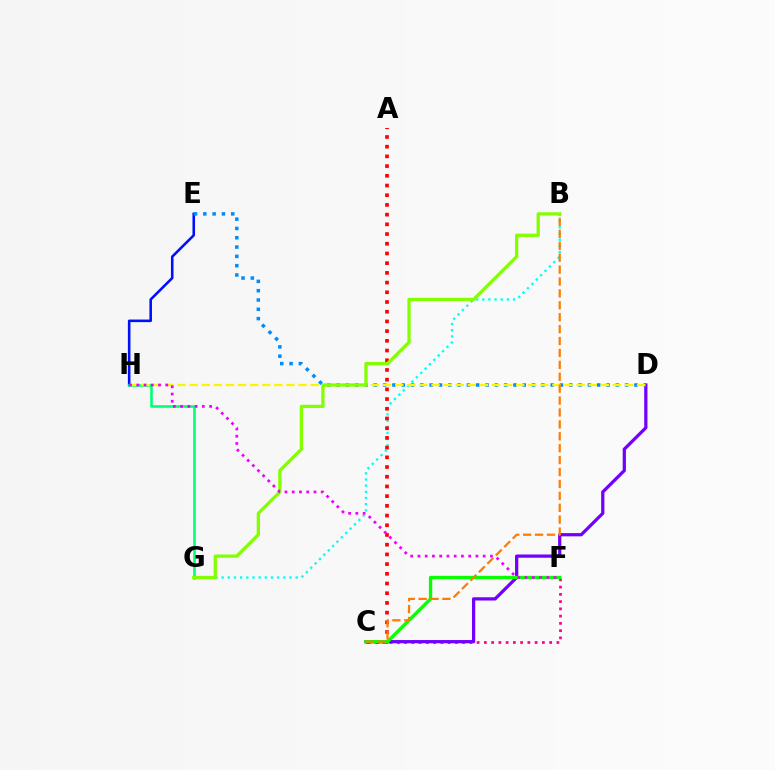{('E', 'H'): [{'color': '#0010ff', 'line_style': 'solid', 'thickness': 1.86}], ('G', 'H'): [{'color': '#00ff74', 'line_style': 'solid', 'thickness': 1.86}], ('C', 'F'): [{'color': '#ff0094', 'line_style': 'dotted', 'thickness': 1.97}, {'color': '#08ff00', 'line_style': 'solid', 'thickness': 2.4}], ('C', 'D'): [{'color': '#7200ff', 'line_style': 'solid', 'thickness': 2.34}], ('B', 'G'): [{'color': '#00fff6', 'line_style': 'dotted', 'thickness': 1.68}, {'color': '#84ff00', 'line_style': 'solid', 'thickness': 2.36}], ('A', 'C'): [{'color': '#ff0000', 'line_style': 'dotted', 'thickness': 2.64}], ('D', 'E'): [{'color': '#008cff', 'line_style': 'dotted', 'thickness': 2.53}], ('D', 'H'): [{'color': '#fcf500', 'line_style': 'dashed', 'thickness': 1.64}], ('B', 'C'): [{'color': '#ff7c00', 'line_style': 'dashed', 'thickness': 1.62}], ('F', 'H'): [{'color': '#ee00ff', 'line_style': 'dotted', 'thickness': 1.97}]}